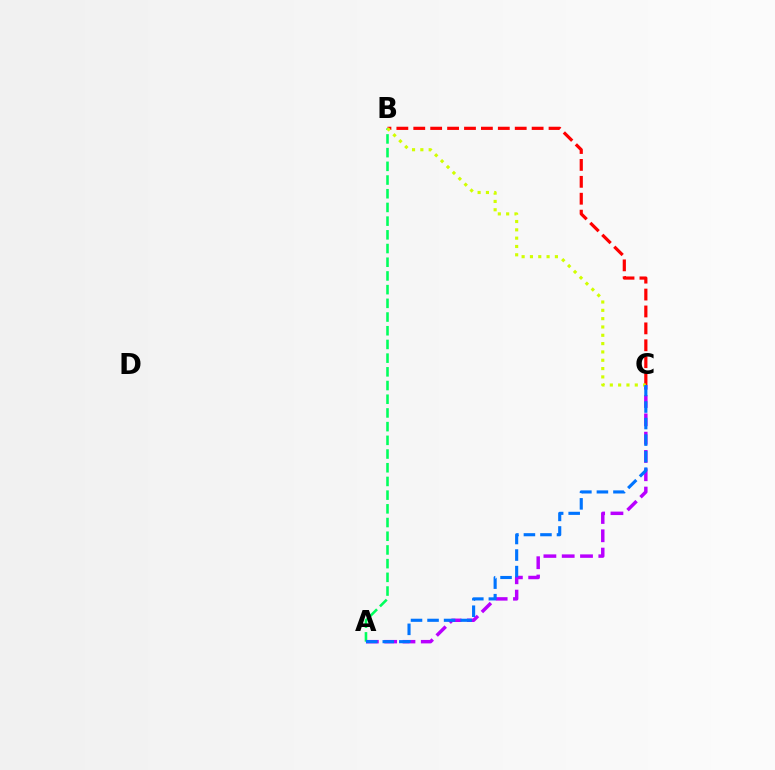{('B', 'C'): [{'color': '#ff0000', 'line_style': 'dashed', 'thickness': 2.3}, {'color': '#d1ff00', 'line_style': 'dotted', 'thickness': 2.26}], ('A', 'B'): [{'color': '#00ff5c', 'line_style': 'dashed', 'thickness': 1.86}], ('A', 'C'): [{'color': '#b900ff', 'line_style': 'dashed', 'thickness': 2.49}, {'color': '#0074ff', 'line_style': 'dashed', 'thickness': 2.25}]}